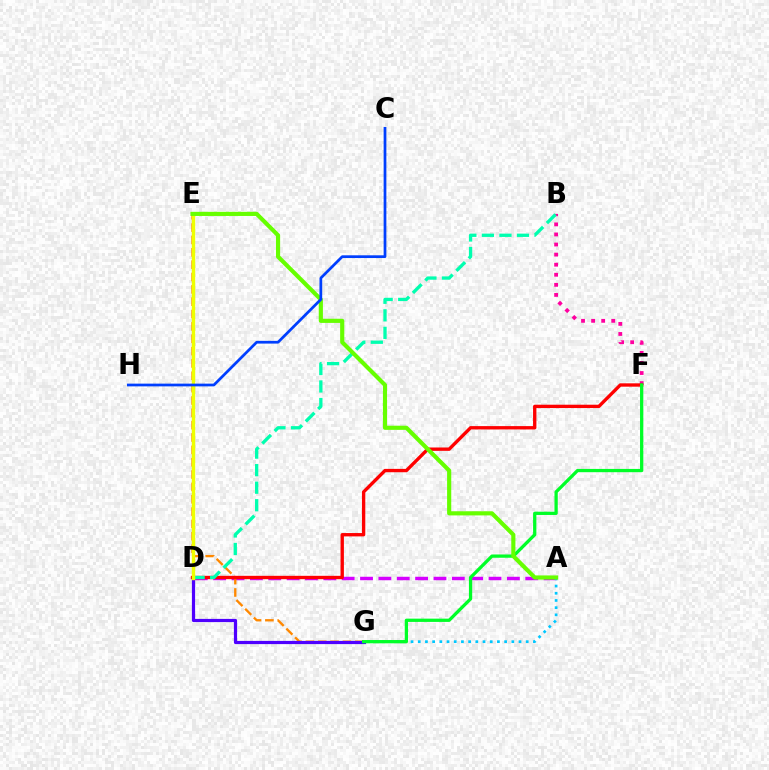{('B', 'F'): [{'color': '#ff00a0', 'line_style': 'dotted', 'thickness': 2.74}], ('A', 'D'): [{'color': '#d600ff', 'line_style': 'dashed', 'thickness': 2.49}], ('E', 'G'): [{'color': '#ff8800', 'line_style': 'dashed', 'thickness': 1.68}], ('D', 'F'): [{'color': '#ff0000', 'line_style': 'solid', 'thickness': 2.41}], ('A', 'G'): [{'color': '#00c7ff', 'line_style': 'dotted', 'thickness': 1.96}], ('D', 'G'): [{'color': '#4f00ff', 'line_style': 'solid', 'thickness': 2.31}], ('B', 'D'): [{'color': '#00ffaf', 'line_style': 'dashed', 'thickness': 2.38}], ('D', 'E'): [{'color': '#eeff00', 'line_style': 'solid', 'thickness': 2.45}], ('F', 'G'): [{'color': '#00ff27', 'line_style': 'solid', 'thickness': 2.35}], ('A', 'E'): [{'color': '#66ff00', 'line_style': 'solid', 'thickness': 2.99}], ('C', 'H'): [{'color': '#003fff', 'line_style': 'solid', 'thickness': 1.97}]}